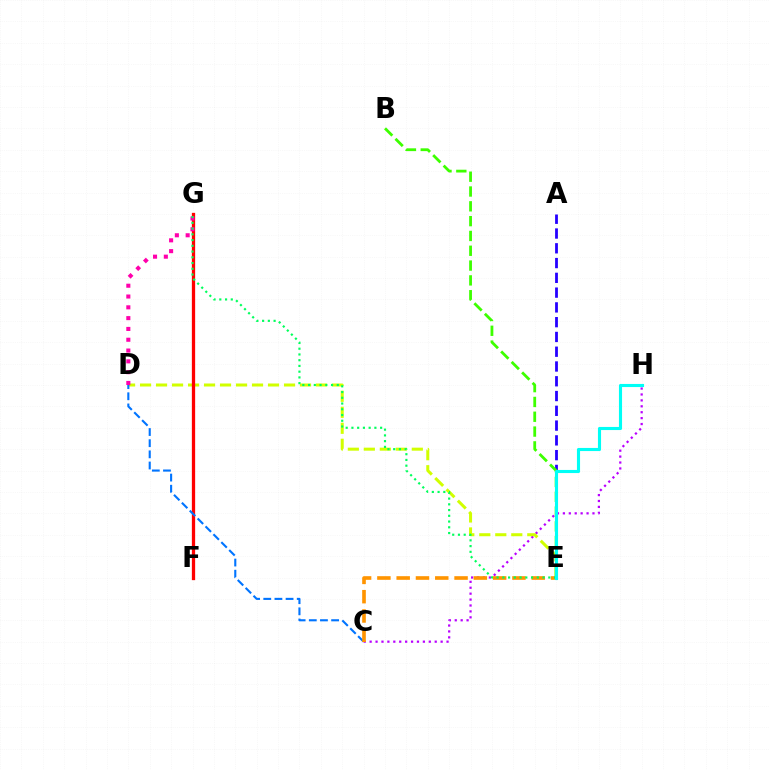{('A', 'E'): [{'color': '#2500ff', 'line_style': 'dashed', 'thickness': 2.01}], ('C', 'H'): [{'color': '#b900ff', 'line_style': 'dotted', 'thickness': 1.61}], ('D', 'E'): [{'color': '#d1ff00', 'line_style': 'dashed', 'thickness': 2.17}], ('F', 'G'): [{'color': '#ff0000', 'line_style': 'solid', 'thickness': 2.36}], ('B', 'E'): [{'color': '#3dff00', 'line_style': 'dashed', 'thickness': 2.01}], ('D', 'G'): [{'color': '#ff00ac', 'line_style': 'dotted', 'thickness': 2.94}], ('C', 'D'): [{'color': '#0074ff', 'line_style': 'dashed', 'thickness': 1.52}], ('C', 'E'): [{'color': '#ff9400', 'line_style': 'dashed', 'thickness': 2.62}], ('E', 'G'): [{'color': '#00ff5c', 'line_style': 'dotted', 'thickness': 1.56}], ('E', 'H'): [{'color': '#00fff6', 'line_style': 'solid', 'thickness': 2.24}]}